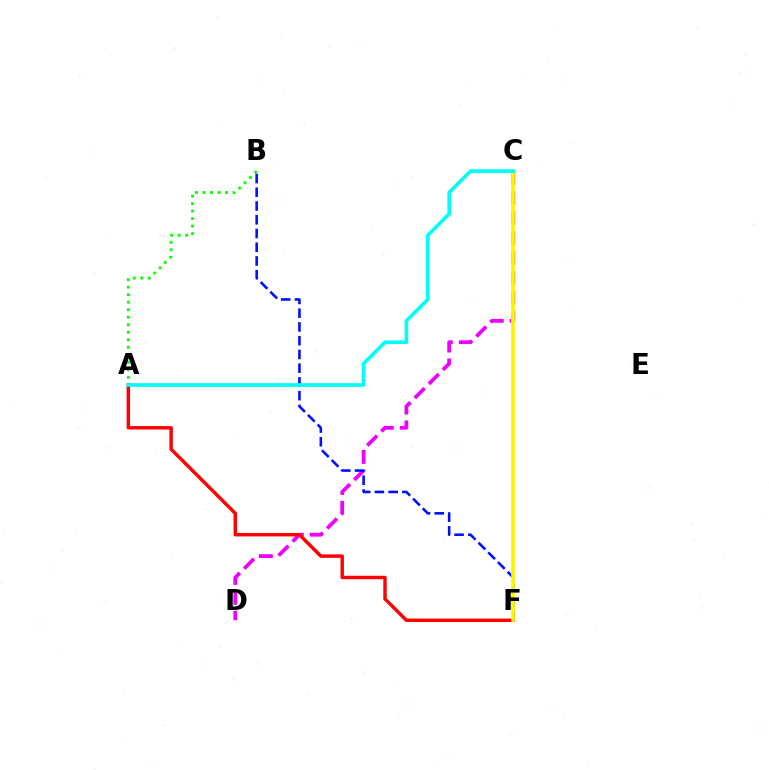{('A', 'B'): [{'color': '#08ff00', 'line_style': 'dotted', 'thickness': 2.04}], ('C', 'D'): [{'color': '#ee00ff', 'line_style': 'dashed', 'thickness': 2.71}], ('B', 'F'): [{'color': '#0010ff', 'line_style': 'dashed', 'thickness': 1.87}], ('A', 'F'): [{'color': '#ff0000', 'line_style': 'solid', 'thickness': 2.47}], ('C', 'F'): [{'color': '#fcf500', 'line_style': 'solid', 'thickness': 2.63}], ('A', 'C'): [{'color': '#00fff6', 'line_style': 'solid', 'thickness': 2.63}]}